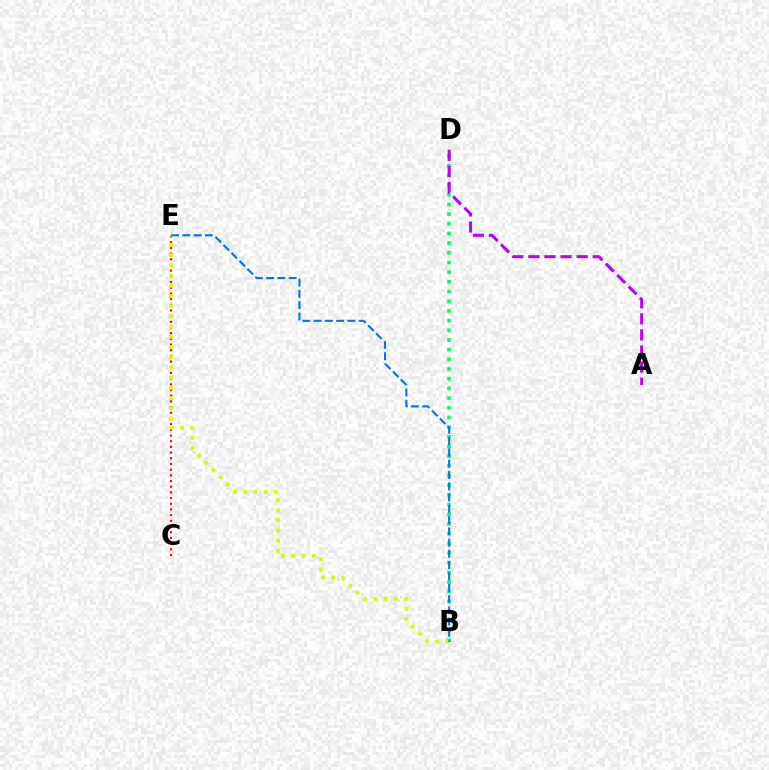{('B', 'D'): [{'color': '#00ff5c', 'line_style': 'dotted', 'thickness': 2.63}], ('C', 'E'): [{'color': '#ff0000', 'line_style': 'dotted', 'thickness': 1.54}], ('B', 'E'): [{'color': '#d1ff00', 'line_style': 'dotted', 'thickness': 2.77}, {'color': '#0074ff', 'line_style': 'dashed', 'thickness': 1.53}], ('A', 'D'): [{'color': '#b900ff', 'line_style': 'dashed', 'thickness': 2.19}]}